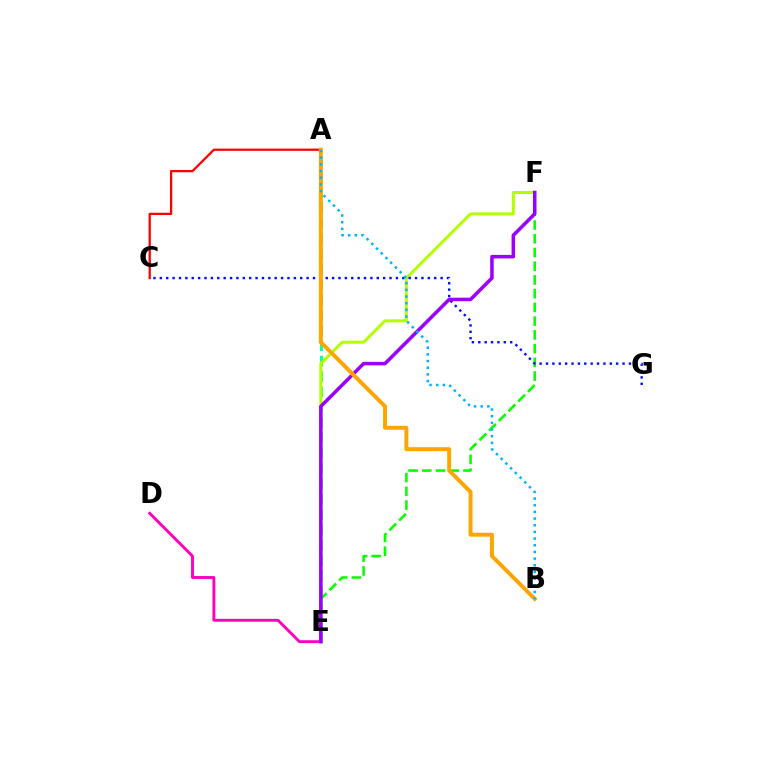{('D', 'E'): [{'color': '#ff00bd', 'line_style': 'solid', 'thickness': 2.08}], ('A', 'E'): [{'color': '#00ff9d', 'line_style': 'dashed', 'thickness': 2.08}], ('E', 'F'): [{'color': '#b3ff00', 'line_style': 'solid', 'thickness': 2.16}, {'color': '#08ff00', 'line_style': 'dashed', 'thickness': 1.87}, {'color': '#9b00ff', 'line_style': 'solid', 'thickness': 2.54}], ('A', 'C'): [{'color': '#ff0000', 'line_style': 'solid', 'thickness': 1.64}], ('C', 'G'): [{'color': '#0010ff', 'line_style': 'dotted', 'thickness': 1.73}], ('A', 'B'): [{'color': '#ffa500', 'line_style': 'solid', 'thickness': 2.84}, {'color': '#00b5ff', 'line_style': 'dotted', 'thickness': 1.81}]}